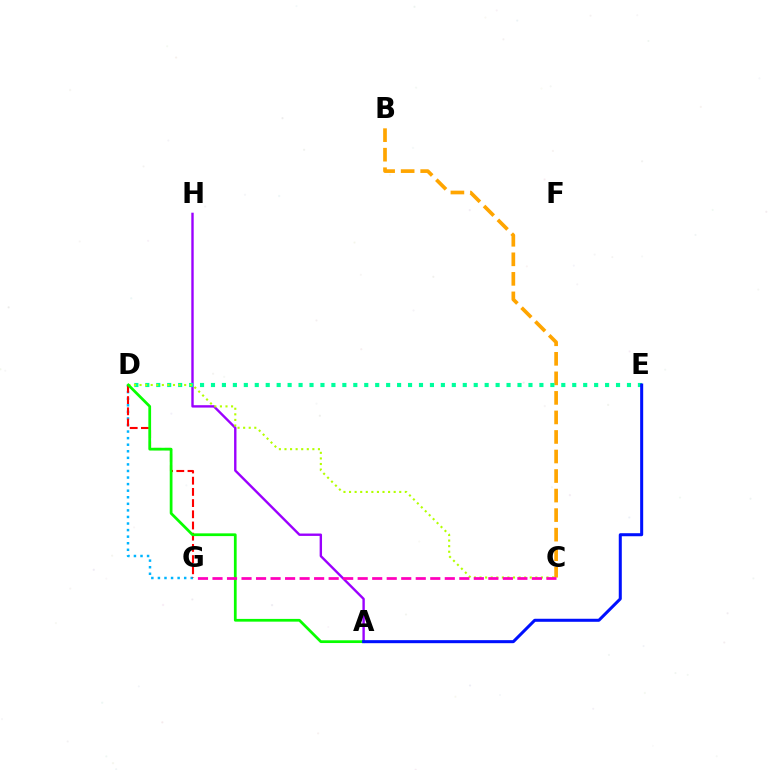{('A', 'H'): [{'color': '#9b00ff', 'line_style': 'solid', 'thickness': 1.72}], ('D', 'G'): [{'color': '#00b5ff', 'line_style': 'dotted', 'thickness': 1.78}, {'color': '#ff0000', 'line_style': 'dashed', 'thickness': 1.52}], ('B', 'C'): [{'color': '#ffa500', 'line_style': 'dashed', 'thickness': 2.65}], ('D', 'E'): [{'color': '#00ff9d', 'line_style': 'dotted', 'thickness': 2.97}], ('C', 'D'): [{'color': '#b3ff00', 'line_style': 'dotted', 'thickness': 1.52}], ('A', 'D'): [{'color': '#08ff00', 'line_style': 'solid', 'thickness': 1.98}], ('A', 'E'): [{'color': '#0010ff', 'line_style': 'solid', 'thickness': 2.18}], ('C', 'G'): [{'color': '#ff00bd', 'line_style': 'dashed', 'thickness': 1.97}]}